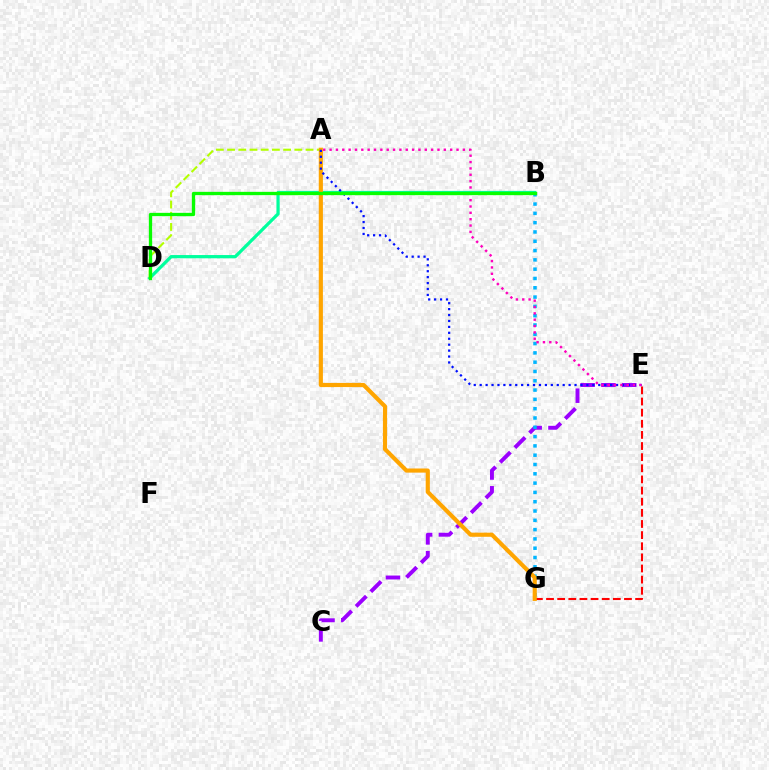{('C', 'E'): [{'color': '#9b00ff', 'line_style': 'dashed', 'thickness': 2.83}], ('B', 'D'): [{'color': '#00ff9d', 'line_style': 'solid', 'thickness': 2.32}, {'color': '#08ff00', 'line_style': 'solid', 'thickness': 2.38}], ('A', 'D'): [{'color': '#b3ff00', 'line_style': 'dashed', 'thickness': 1.52}], ('B', 'G'): [{'color': '#00b5ff', 'line_style': 'dotted', 'thickness': 2.53}], ('E', 'G'): [{'color': '#ff0000', 'line_style': 'dashed', 'thickness': 1.51}], ('A', 'G'): [{'color': '#ffa500', 'line_style': 'solid', 'thickness': 2.98}], ('A', 'E'): [{'color': '#0010ff', 'line_style': 'dotted', 'thickness': 1.61}, {'color': '#ff00bd', 'line_style': 'dotted', 'thickness': 1.72}]}